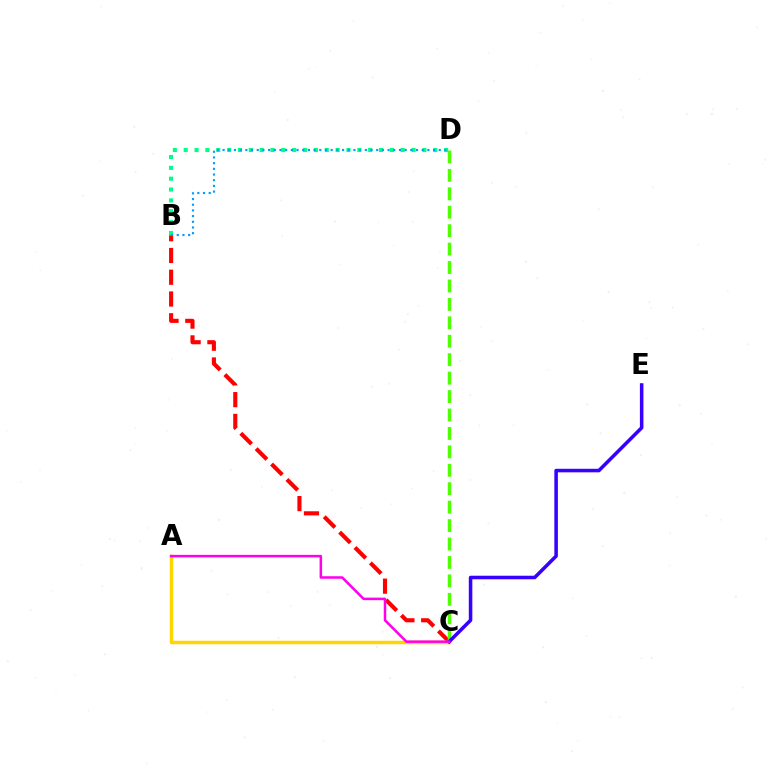{('B', 'C'): [{'color': '#ff0000', 'line_style': 'dashed', 'thickness': 2.96}], ('B', 'D'): [{'color': '#00ff86', 'line_style': 'dotted', 'thickness': 2.95}, {'color': '#009eff', 'line_style': 'dotted', 'thickness': 1.55}], ('C', 'D'): [{'color': '#4fff00', 'line_style': 'dashed', 'thickness': 2.5}], ('A', 'C'): [{'color': '#ffd500', 'line_style': 'solid', 'thickness': 2.5}, {'color': '#ff00ed', 'line_style': 'solid', 'thickness': 1.82}], ('C', 'E'): [{'color': '#3700ff', 'line_style': 'solid', 'thickness': 2.55}]}